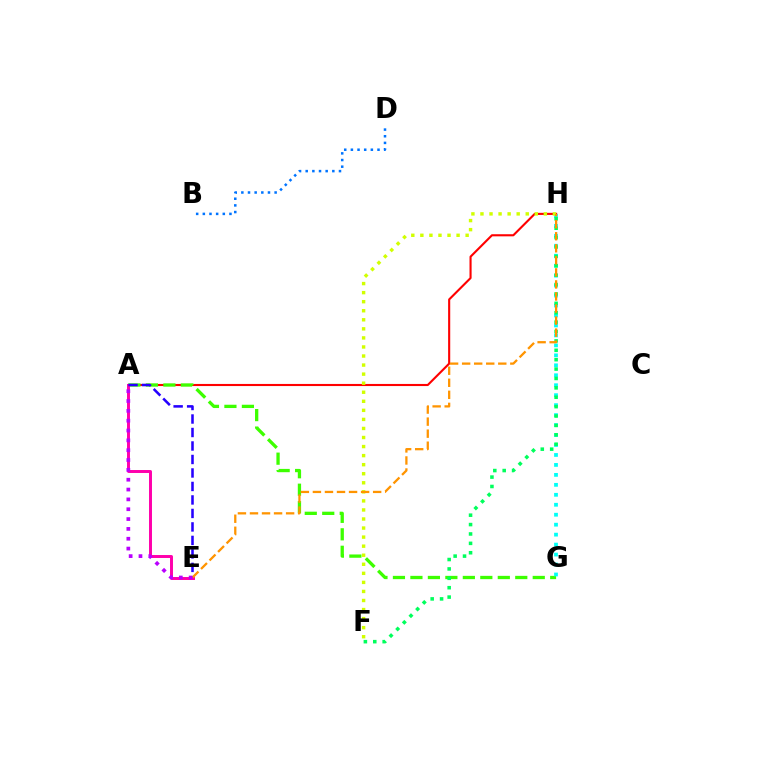{('A', 'H'): [{'color': '#ff0000', 'line_style': 'solid', 'thickness': 1.52}], ('B', 'D'): [{'color': '#0074ff', 'line_style': 'dotted', 'thickness': 1.81}], ('A', 'G'): [{'color': '#3dff00', 'line_style': 'dashed', 'thickness': 2.37}], ('G', 'H'): [{'color': '#00fff6', 'line_style': 'dotted', 'thickness': 2.71}], ('F', 'H'): [{'color': '#00ff5c', 'line_style': 'dotted', 'thickness': 2.55}, {'color': '#d1ff00', 'line_style': 'dotted', 'thickness': 2.46}], ('A', 'E'): [{'color': '#ff00ac', 'line_style': 'solid', 'thickness': 2.13}, {'color': '#2500ff', 'line_style': 'dashed', 'thickness': 1.83}, {'color': '#b900ff', 'line_style': 'dotted', 'thickness': 2.67}], ('E', 'H'): [{'color': '#ff9400', 'line_style': 'dashed', 'thickness': 1.64}]}